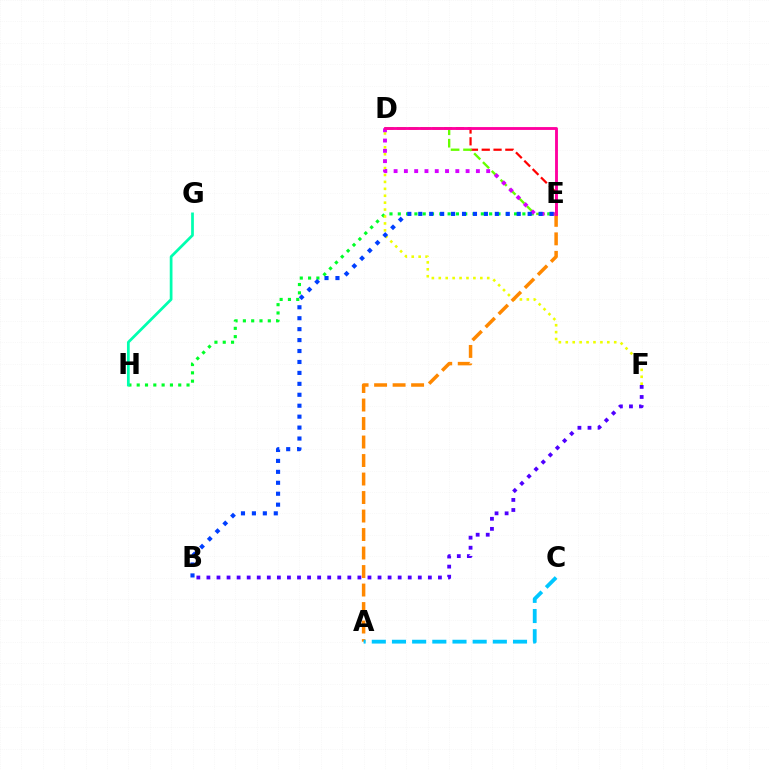{('E', 'H'): [{'color': '#00ff27', 'line_style': 'dotted', 'thickness': 2.26}], ('B', 'F'): [{'color': '#4f00ff', 'line_style': 'dotted', 'thickness': 2.73}], ('D', 'E'): [{'color': '#ff0000', 'line_style': 'dashed', 'thickness': 1.6}, {'color': '#66ff00', 'line_style': 'dashed', 'thickness': 1.69}, {'color': '#d600ff', 'line_style': 'dotted', 'thickness': 2.79}, {'color': '#ff00a0', 'line_style': 'solid', 'thickness': 2.06}], ('D', 'F'): [{'color': '#eeff00', 'line_style': 'dotted', 'thickness': 1.88}], ('A', 'E'): [{'color': '#ff8800', 'line_style': 'dashed', 'thickness': 2.51}], ('A', 'C'): [{'color': '#00c7ff', 'line_style': 'dashed', 'thickness': 2.74}], ('B', 'E'): [{'color': '#003fff', 'line_style': 'dotted', 'thickness': 2.97}], ('G', 'H'): [{'color': '#00ffaf', 'line_style': 'solid', 'thickness': 1.97}]}